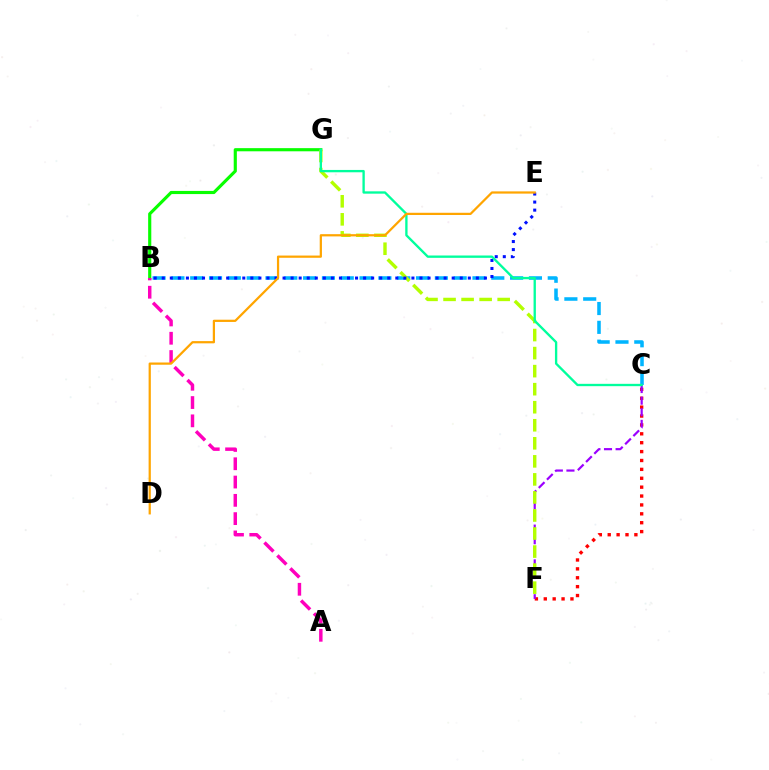{('C', 'F'): [{'color': '#ff0000', 'line_style': 'dotted', 'thickness': 2.42}, {'color': '#9b00ff', 'line_style': 'dashed', 'thickness': 1.58}], ('B', 'C'): [{'color': '#00b5ff', 'line_style': 'dashed', 'thickness': 2.56}], ('B', 'G'): [{'color': '#08ff00', 'line_style': 'solid', 'thickness': 2.26}], ('F', 'G'): [{'color': '#b3ff00', 'line_style': 'dashed', 'thickness': 2.45}], ('B', 'E'): [{'color': '#0010ff', 'line_style': 'dotted', 'thickness': 2.19}], ('C', 'G'): [{'color': '#00ff9d', 'line_style': 'solid', 'thickness': 1.68}], ('A', 'B'): [{'color': '#ff00bd', 'line_style': 'dashed', 'thickness': 2.48}], ('D', 'E'): [{'color': '#ffa500', 'line_style': 'solid', 'thickness': 1.61}]}